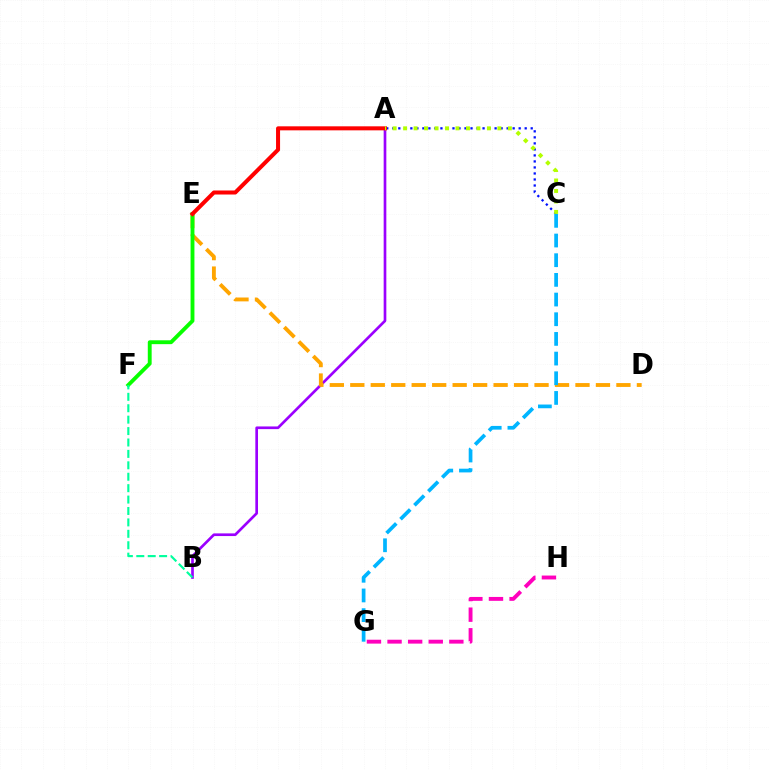{('G', 'H'): [{'color': '#ff00bd', 'line_style': 'dashed', 'thickness': 2.8}], ('A', 'B'): [{'color': '#9b00ff', 'line_style': 'solid', 'thickness': 1.92}], ('D', 'E'): [{'color': '#ffa500', 'line_style': 'dashed', 'thickness': 2.78}], ('A', 'C'): [{'color': '#0010ff', 'line_style': 'dotted', 'thickness': 1.64}, {'color': '#b3ff00', 'line_style': 'dotted', 'thickness': 2.85}], ('E', 'F'): [{'color': '#08ff00', 'line_style': 'solid', 'thickness': 2.78}], ('B', 'F'): [{'color': '#00ff9d', 'line_style': 'dashed', 'thickness': 1.55}], ('A', 'E'): [{'color': '#ff0000', 'line_style': 'solid', 'thickness': 2.9}], ('C', 'G'): [{'color': '#00b5ff', 'line_style': 'dashed', 'thickness': 2.67}]}